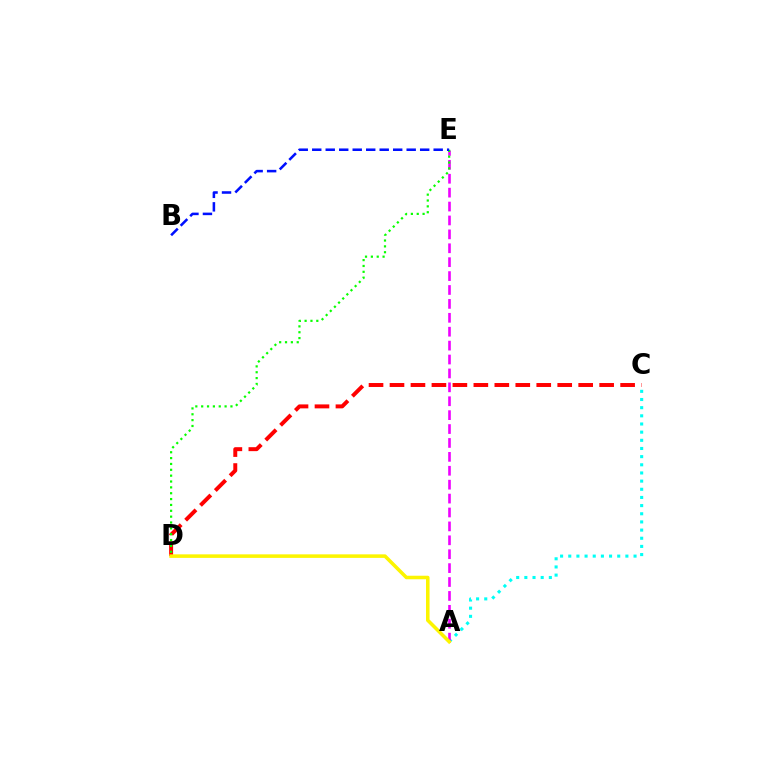{('A', 'C'): [{'color': '#00fff6', 'line_style': 'dotted', 'thickness': 2.22}], ('C', 'D'): [{'color': '#ff0000', 'line_style': 'dashed', 'thickness': 2.85}], ('A', 'E'): [{'color': '#ee00ff', 'line_style': 'dashed', 'thickness': 1.89}], ('D', 'E'): [{'color': '#08ff00', 'line_style': 'dotted', 'thickness': 1.59}], ('B', 'E'): [{'color': '#0010ff', 'line_style': 'dashed', 'thickness': 1.83}], ('A', 'D'): [{'color': '#fcf500', 'line_style': 'solid', 'thickness': 2.55}]}